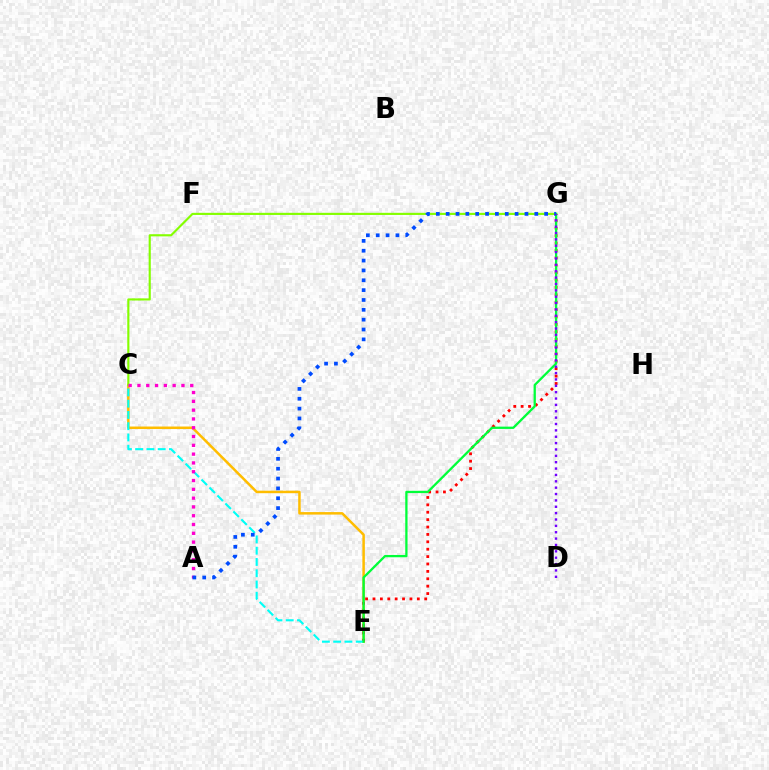{('C', 'E'): [{'color': '#ffbd00', 'line_style': 'solid', 'thickness': 1.8}, {'color': '#00fff6', 'line_style': 'dashed', 'thickness': 1.53}], ('E', 'G'): [{'color': '#ff0000', 'line_style': 'dotted', 'thickness': 2.01}, {'color': '#00ff39', 'line_style': 'solid', 'thickness': 1.65}], ('C', 'G'): [{'color': '#84ff00', 'line_style': 'solid', 'thickness': 1.54}], ('A', 'C'): [{'color': '#ff00cf', 'line_style': 'dotted', 'thickness': 2.39}], ('A', 'G'): [{'color': '#004bff', 'line_style': 'dotted', 'thickness': 2.68}], ('D', 'G'): [{'color': '#7200ff', 'line_style': 'dotted', 'thickness': 1.73}]}